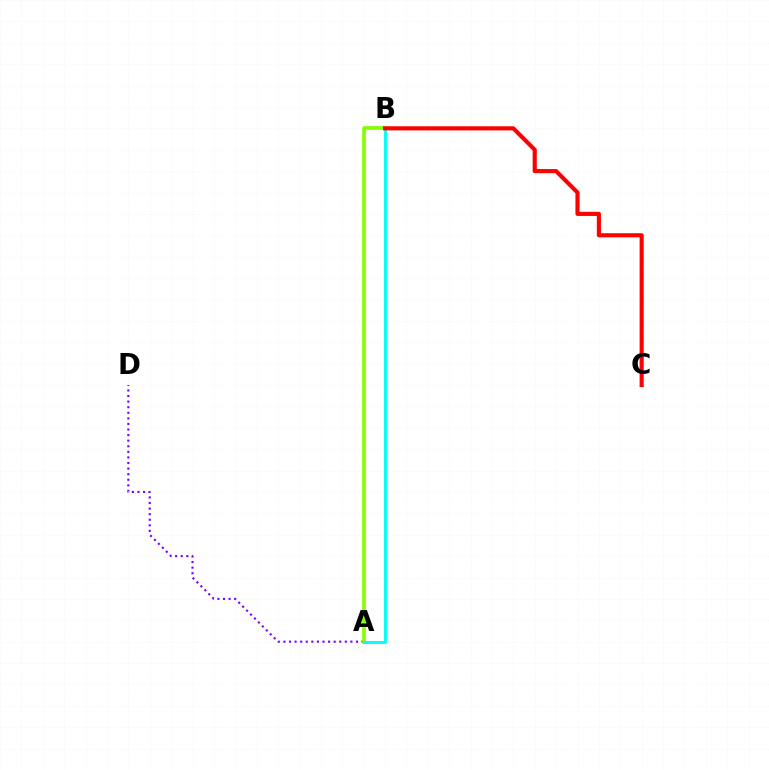{('A', 'D'): [{'color': '#7200ff', 'line_style': 'dotted', 'thickness': 1.52}], ('A', 'B'): [{'color': '#84ff00', 'line_style': 'solid', 'thickness': 2.64}, {'color': '#00fff6', 'line_style': 'solid', 'thickness': 2.1}], ('B', 'C'): [{'color': '#ff0000', 'line_style': 'solid', 'thickness': 2.97}]}